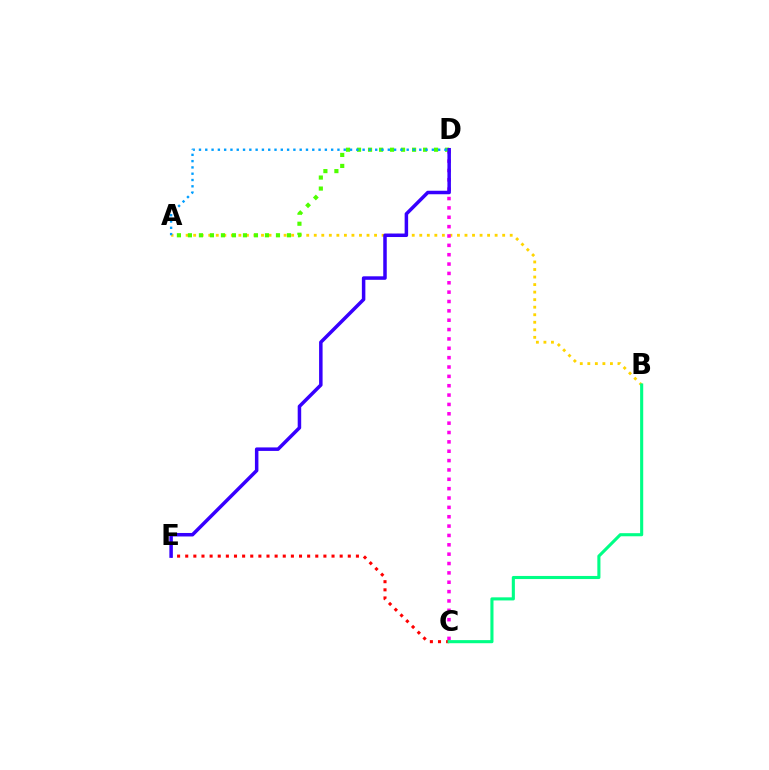{('A', 'B'): [{'color': '#ffd500', 'line_style': 'dotted', 'thickness': 2.05}], ('C', 'D'): [{'color': '#ff00ed', 'line_style': 'dotted', 'thickness': 2.54}], ('C', 'E'): [{'color': '#ff0000', 'line_style': 'dotted', 'thickness': 2.21}], ('A', 'D'): [{'color': '#4fff00', 'line_style': 'dotted', 'thickness': 2.99}, {'color': '#009eff', 'line_style': 'dotted', 'thickness': 1.71}], ('B', 'C'): [{'color': '#00ff86', 'line_style': 'solid', 'thickness': 2.23}], ('D', 'E'): [{'color': '#3700ff', 'line_style': 'solid', 'thickness': 2.52}]}